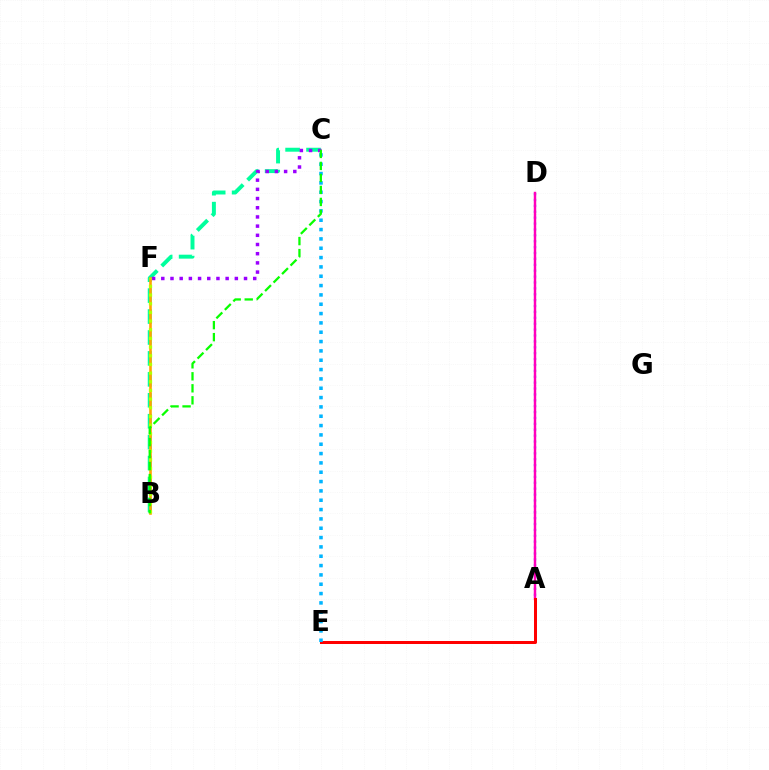{('A', 'D'): [{'color': '#0010ff', 'line_style': 'dotted', 'thickness': 1.6}, {'color': '#ff00bd', 'line_style': 'solid', 'thickness': 1.76}], ('B', 'C'): [{'color': '#00ff9d', 'line_style': 'dashed', 'thickness': 2.84}, {'color': '#08ff00', 'line_style': 'dashed', 'thickness': 1.63}], ('C', 'F'): [{'color': '#9b00ff', 'line_style': 'dotted', 'thickness': 2.5}], ('B', 'F'): [{'color': '#ffa500', 'line_style': 'solid', 'thickness': 1.87}, {'color': '#b3ff00', 'line_style': 'dotted', 'thickness': 2.36}], ('A', 'E'): [{'color': '#ff0000', 'line_style': 'solid', 'thickness': 2.17}], ('C', 'E'): [{'color': '#00b5ff', 'line_style': 'dotted', 'thickness': 2.54}]}